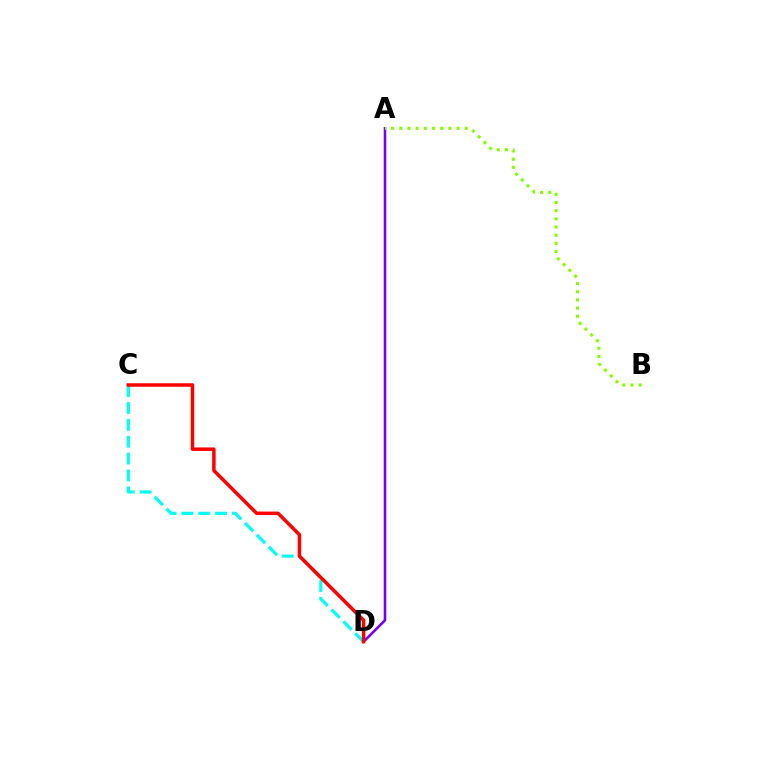{('C', 'D'): [{'color': '#00fff6', 'line_style': 'dashed', 'thickness': 2.29}, {'color': '#ff0000', 'line_style': 'solid', 'thickness': 2.52}], ('A', 'D'): [{'color': '#7200ff', 'line_style': 'solid', 'thickness': 1.85}], ('A', 'B'): [{'color': '#84ff00', 'line_style': 'dotted', 'thickness': 2.22}]}